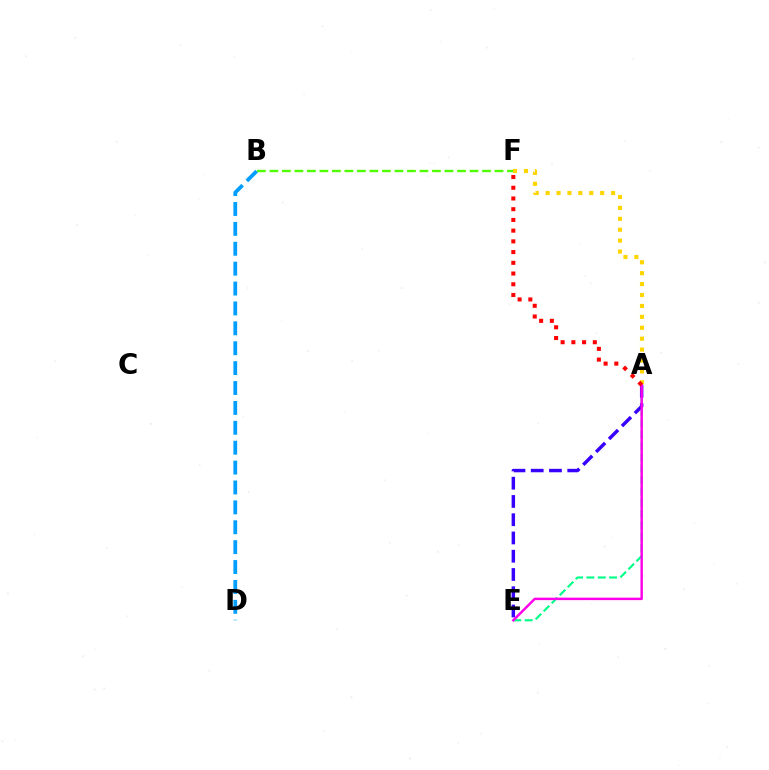{('A', 'E'): [{'color': '#00ff86', 'line_style': 'dashed', 'thickness': 1.54}, {'color': '#3700ff', 'line_style': 'dashed', 'thickness': 2.48}, {'color': '#ff00ed', 'line_style': 'solid', 'thickness': 1.77}], ('B', 'F'): [{'color': '#4fff00', 'line_style': 'dashed', 'thickness': 1.7}], ('A', 'F'): [{'color': '#ffd500', 'line_style': 'dotted', 'thickness': 2.96}, {'color': '#ff0000', 'line_style': 'dotted', 'thickness': 2.91}], ('B', 'D'): [{'color': '#009eff', 'line_style': 'dashed', 'thickness': 2.7}]}